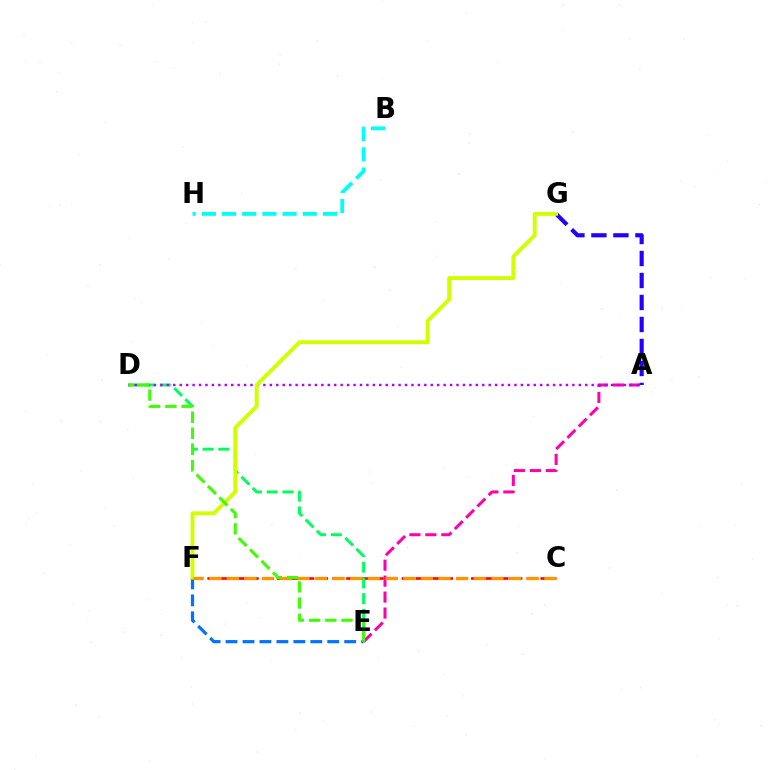{('B', 'H'): [{'color': '#00fff6', 'line_style': 'dashed', 'thickness': 2.74}], ('C', 'F'): [{'color': '#ff0000', 'line_style': 'dashed', 'thickness': 1.89}, {'color': '#ff9400', 'line_style': 'dashed', 'thickness': 2.4}], ('D', 'E'): [{'color': '#00ff5c', 'line_style': 'dashed', 'thickness': 2.14}, {'color': '#3dff00', 'line_style': 'dashed', 'thickness': 2.2}], ('A', 'E'): [{'color': '#ff00ac', 'line_style': 'dashed', 'thickness': 2.17}], ('A', 'D'): [{'color': '#b900ff', 'line_style': 'dotted', 'thickness': 1.75}], ('A', 'G'): [{'color': '#2500ff', 'line_style': 'dashed', 'thickness': 2.99}], ('E', 'F'): [{'color': '#0074ff', 'line_style': 'dashed', 'thickness': 2.3}], ('F', 'G'): [{'color': '#d1ff00', 'line_style': 'solid', 'thickness': 2.8}]}